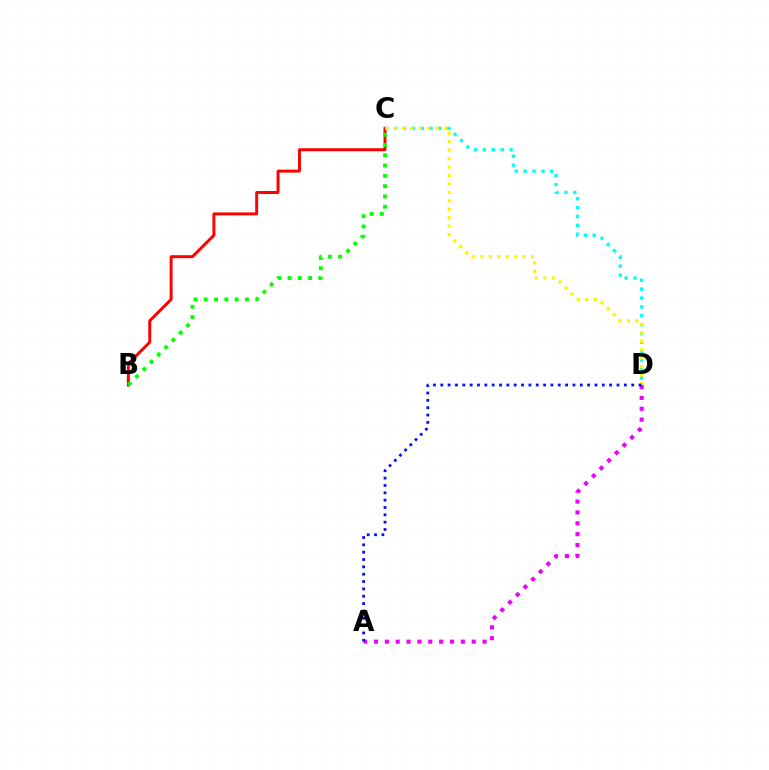{('C', 'D'): [{'color': '#00fff6', 'line_style': 'dotted', 'thickness': 2.41}, {'color': '#fcf500', 'line_style': 'dotted', 'thickness': 2.29}], ('B', 'C'): [{'color': '#ff0000', 'line_style': 'solid', 'thickness': 2.13}, {'color': '#08ff00', 'line_style': 'dotted', 'thickness': 2.8}], ('A', 'D'): [{'color': '#ee00ff', 'line_style': 'dotted', 'thickness': 2.95}, {'color': '#0010ff', 'line_style': 'dotted', 'thickness': 1.99}]}